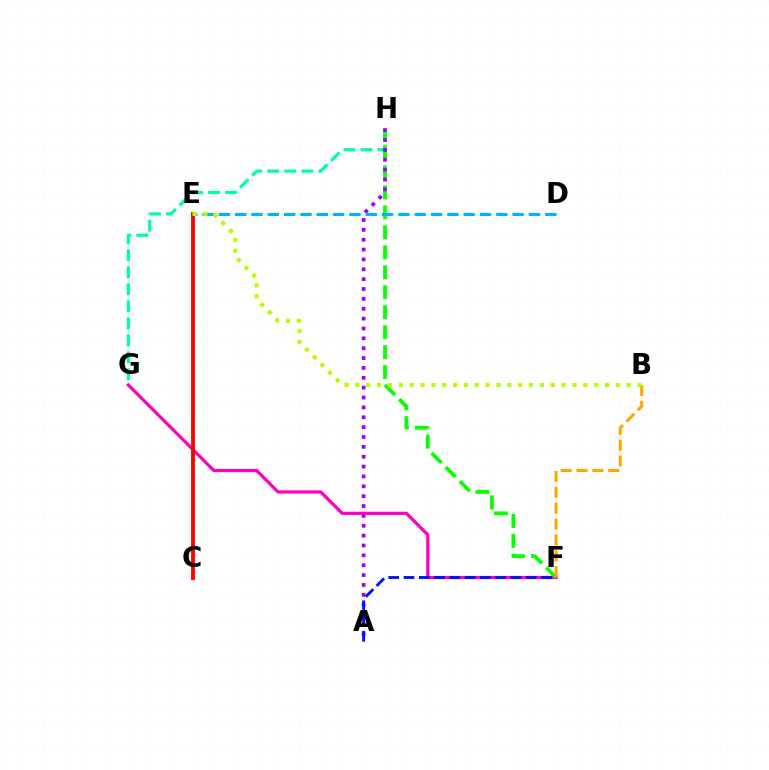{('F', 'G'): [{'color': '#ff00bd', 'line_style': 'solid', 'thickness': 2.33}], ('G', 'H'): [{'color': '#00ff9d', 'line_style': 'dashed', 'thickness': 2.31}], ('F', 'H'): [{'color': '#08ff00', 'line_style': 'dashed', 'thickness': 2.71}], ('A', 'H'): [{'color': '#9b00ff', 'line_style': 'dotted', 'thickness': 2.68}], ('C', 'E'): [{'color': '#ff0000', 'line_style': 'solid', 'thickness': 2.77}], ('A', 'F'): [{'color': '#0010ff', 'line_style': 'dashed', 'thickness': 2.08}], ('D', 'E'): [{'color': '#00b5ff', 'line_style': 'dashed', 'thickness': 2.22}], ('B', 'F'): [{'color': '#ffa500', 'line_style': 'dashed', 'thickness': 2.16}], ('B', 'E'): [{'color': '#b3ff00', 'line_style': 'dotted', 'thickness': 2.95}]}